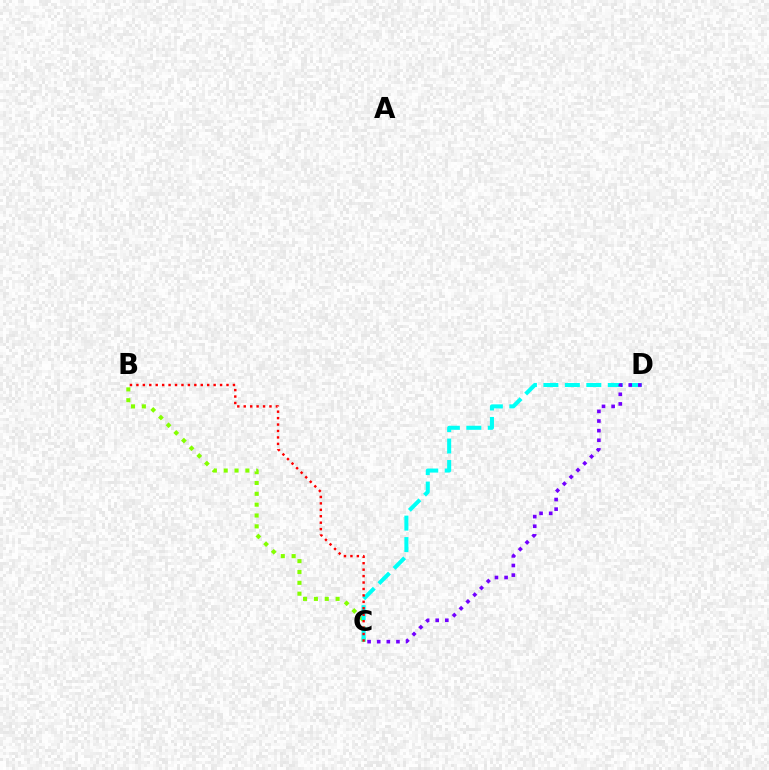{('B', 'C'): [{'color': '#84ff00', 'line_style': 'dotted', 'thickness': 2.95}, {'color': '#ff0000', 'line_style': 'dotted', 'thickness': 1.75}], ('C', 'D'): [{'color': '#00fff6', 'line_style': 'dashed', 'thickness': 2.92}, {'color': '#7200ff', 'line_style': 'dotted', 'thickness': 2.61}]}